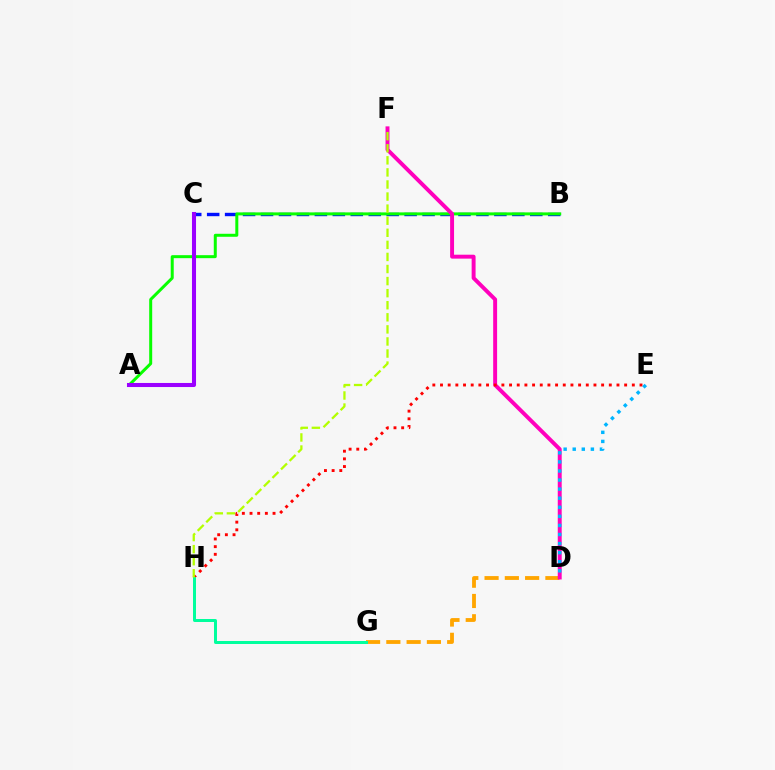{('B', 'C'): [{'color': '#0010ff', 'line_style': 'dashed', 'thickness': 2.44}], ('A', 'B'): [{'color': '#08ff00', 'line_style': 'solid', 'thickness': 2.16}], ('D', 'G'): [{'color': '#ffa500', 'line_style': 'dashed', 'thickness': 2.75}], ('D', 'F'): [{'color': '#ff00bd', 'line_style': 'solid', 'thickness': 2.82}], ('E', 'H'): [{'color': '#ff0000', 'line_style': 'dotted', 'thickness': 2.08}], ('G', 'H'): [{'color': '#00ff9d', 'line_style': 'solid', 'thickness': 2.15}], ('F', 'H'): [{'color': '#b3ff00', 'line_style': 'dashed', 'thickness': 1.64}], ('D', 'E'): [{'color': '#00b5ff', 'line_style': 'dotted', 'thickness': 2.47}], ('A', 'C'): [{'color': '#9b00ff', 'line_style': 'solid', 'thickness': 2.92}]}